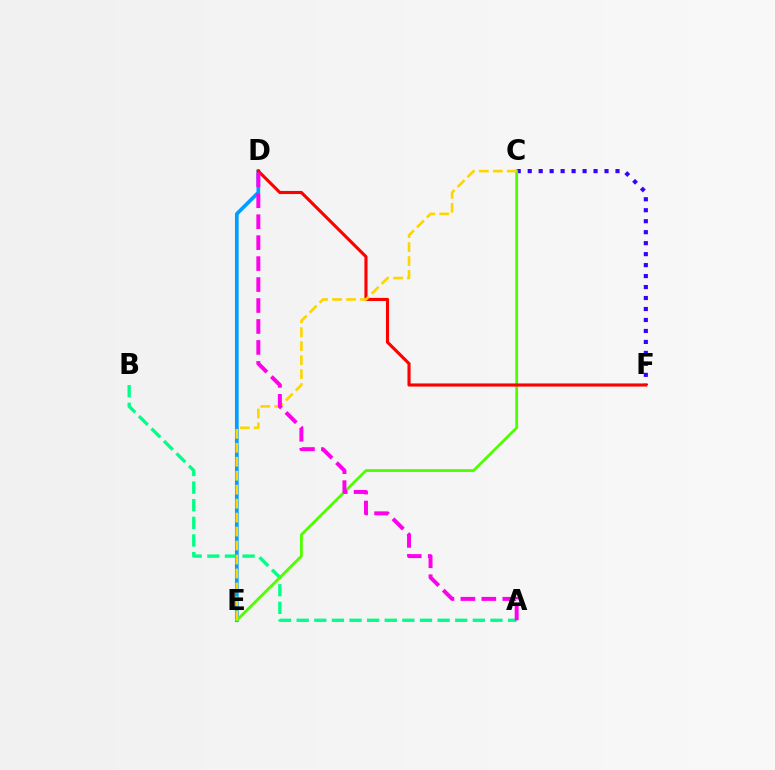{('C', 'F'): [{'color': '#3700ff', 'line_style': 'dotted', 'thickness': 2.98}], ('A', 'B'): [{'color': '#00ff86', 'line_style': 'dashed', 'thickness': 2.39}], ('D', 'E'): [{'color': '#009eff', 'line_style': 'solid', 'thickness': 2.66}], ('C', 'E'): [{'color': '#4fff00', 'line_style': 'solid', 'thickness': 2.01}, {'color': '#ffd500', 'line_style': 'dashed', 'thickness': 1.9}], ('D', 'F'): [{'color': '#ff0000', 'line_style': 'solid', 'thickness': 2.24}], ('A', 'D'): [{'color': '#ff00ed', 'line_style': 'dashed', 'thickness': 2.85}]}